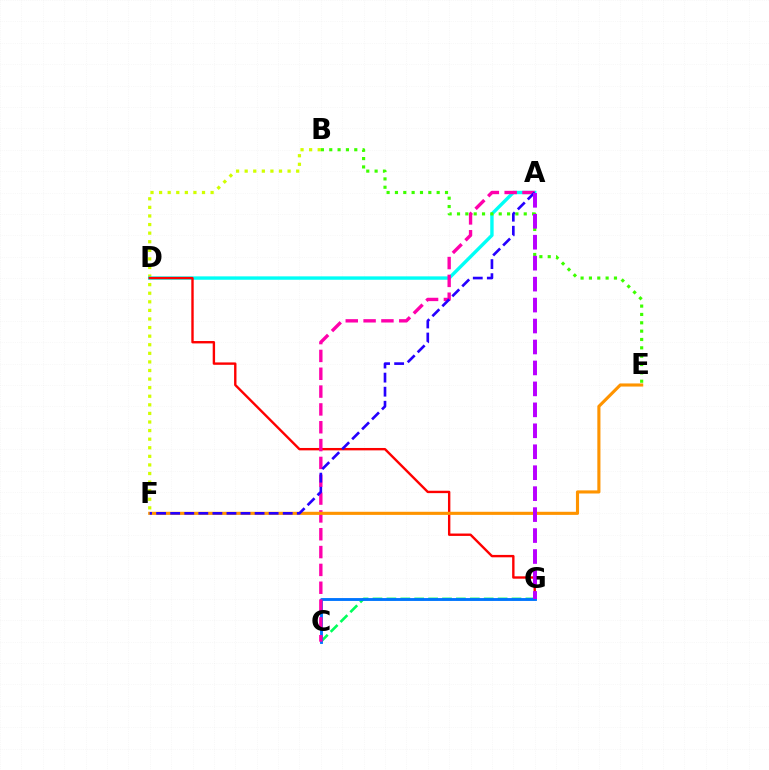{('C', 'G'): [{'color': '#00ff5c', 'line_style': 'dashed', 'thickness': 1.89}, {'color': '#0074ff', 'line_style': 'solid', 'thickness': 2.07}], ('B', 'F'): [{'color': '#d1ff00', 'line_style': 'dotted', 'thickness': 2.33}], ('A', 'D'): [{'color': '#00fff6', 'line_style': 'solid', 'thickness': 2.44}], ('D', 'G'): [{'color': '#ff0000', 'line_style': 'solid', 'thickness': 1.72}], ('A', 'C'): [{'color': '#ff00ac', 'line_style': 'dashed', 'thickness': 2.42}], ('E', 'F'): [{'color': '#ff9400', 'line_style': 'solid', 'thickness': 2.24}], ('A', 'F'): [{'color': '#2500ff', 'line_style': 'dashed', 'thickness': 1.91}], ('B', 'E'): [{'color': '#3dff00', 'line_style': 'dotted', 'thickness': 2.27}], ('A', 'G'): [{'color': '#b900ff', 'line_style': 'dashed', 'thickness': 2.85}]}